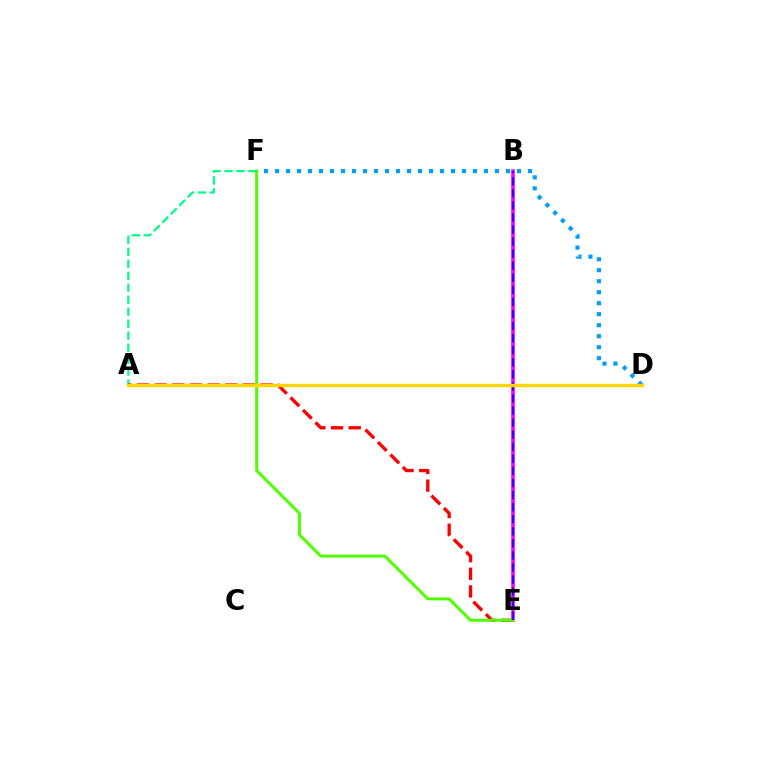{('B', 'E'): [{'color': '#ff00ed', 'line_style': 'solid', 'thickness': 2.55}, {'color': '#3700ff', 'line_style': 'dashed', 'thickness': 1.64}], ('A', 'F'): [{'color': '#00ff86', 'line_style': 'dashed', 'thickness': 1.63}], ('D', 'F'): [{'color': '#009eff', 'line_style': 'dotted', 'thickness': 2.99}], ('A', 'E'): [{'color': '#ff0000', 'line_style': 'dashed', 'thickness': 2.4}], ('E', 'F'): [{'color': '#4fff00', 'line_style': 'solid', 'thickness': 2.13}], ('A', 'D'): [{'color': '#ffd500', 'line_style': 'solid', 'thickness': 2.41}]}